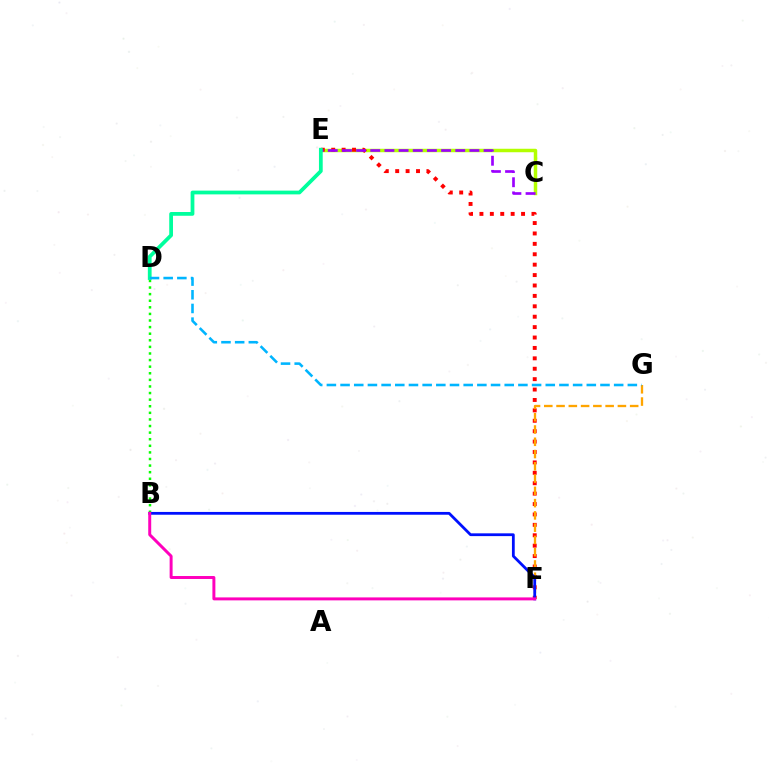{('C', 'E'): [{'color': '#b3ff00', 'line_style': 'solid', 'thickness': 2.51}, {'color': '#9b00ff', 'line_style': 'dashed', 'thickness': 1.92}], ('B', 'D'): [{'color': '#08ff00', 'line_style': 'dotted', 'thickness': 1.79}], ('E', 'F'): [{'color': '#ff0000', 'line_style': 'dotted', 'thickness': 2.83}], ('F', 'G'): [{'color': '#ffa500', 'line_style': 'dashed', 'thickness': 1.67}], ('D', 'E'): [{'color': '#00ff9d', 'line_style': 'solid', 'thickness': 2.7}], ('D', 'G'): [{'color': '#00b5ff', 'line_style': 'dashed', 'thickness': 1.86}], ('B', 'F'): [{'color': '#0010ff', 'line_style': 'solid', 'thickness': 2.0}, {'color': '#ff00bd', 'line_style': 'solid', 'thickness': 2.14}]}